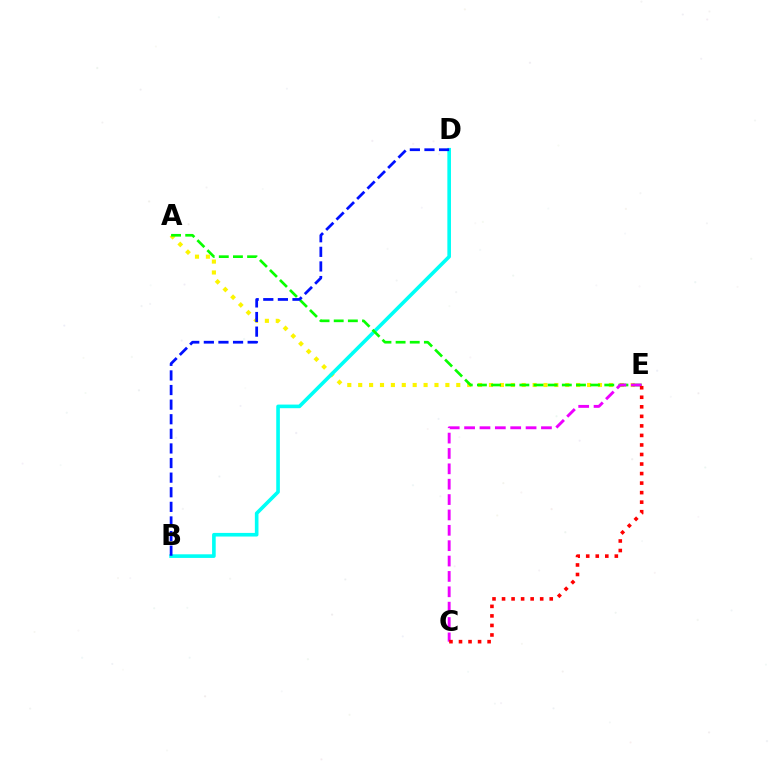{('A', 'E'): [{'color': '#fcf500', 'line_style': 'dotted', 'thickness': 2.96}, {'color': '#08ff00', 'line_style': 'dashed', 'thickness': 1.92}], ('B', 'D'): [{'color': '#00fff6', 'line_style': 'solid', 'thickness': 2.61}, {'color': '#0010ff', 'line_style': 'dashed', 'thickness': 1.98}], ('C', 'E'): [{'color': '#ee00ff', 'line_style': 'dashed', 'thickness': 2.09}, {'color': '#ff0000', 'line_style': 'dotted', 'thickness': 2.59}]}